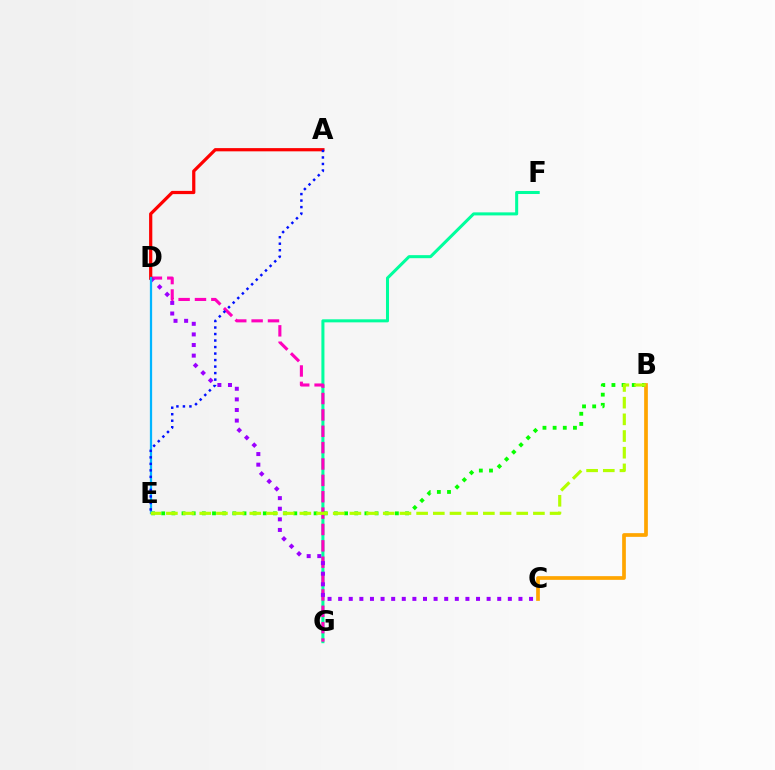{('F', 'G'): [{'color': '#00ff9d', 'line_style': 'solid', 'thickness': 2.19}], ('D', 'G'): [{'color': '#ff00bd', 'line_style': 'dashed', 'thickness': 2.22}], ('C', 'D'): [{'color': '#9b00ff', 'line_style': 'dotted', 'thickness': 2.88}], ('B', 'E'): [{'color': '#08ff00', 'line_style': 'dotted', 'thickness': 2.76}, {'color': '#b3ff00', 'line_style': 'dashed', 'thickness': 2.27}], ('B', 'C'): [{'color': '#ffa500', 'line_style': 'solid', 'thickness': 2.67}], ('A', 'D'): [{'color': '#ff0000', 'line_style': 'solid', 'thickness': 2.32}], ('D', 'E'): [{'color': '#00b5ff', 'line_style': 'solid', 'thickness': 1.62}], ('A', 'E'): [{'color': '#0010ff', 'line_style': 'dotted', 'thickness': 1.77}]}